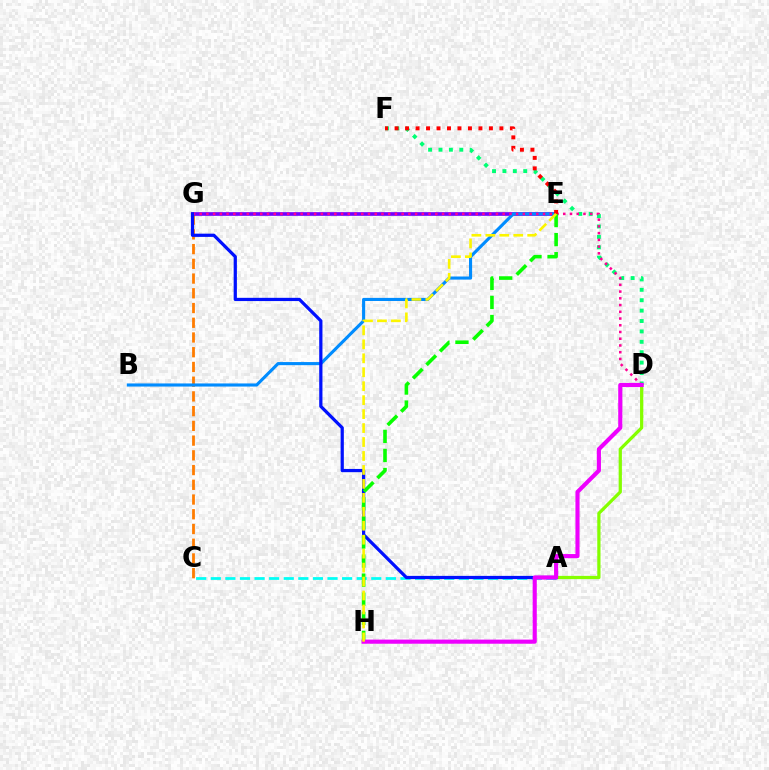{('A', 'C'): [{'color': '#00fff6', 'line_style': 'dashed', 'thickness': 1.98}], ('C', 'G'): [{'color': '#ff7c00', 'line_style': 'dashed', 'thickness': 2.0}], ('E', 'G'): [{'color': '#7200ff', 'line_style': 'solid', 'thickness': 2.64}], ('A', 'D'): [{'color': '#84ff00', 'line_style': 'solid', 'thickness': 2.33}], ('D', 'F'): [{'color': '#00ff74', 'line_style': 'dotted', 'thickness': 2.83}], ('B', 'E'): [{'color': '#008cff', 'line_style': 'solid', 'thickness': 2.24}], ('D', 'G'): [{'color': '#ff0094', 'line_style': 'dotted', 'thickness': 1.83}], ('A', 'G'): [{'color': '#0010ff', 'line_style': 'solid', 'thickness': 2.33}], ('E', 'H'): [{'color': '#08ff00', 'line_style': 'dashed', 'thickness': 2.59}, {'color': '#fcf500', 'line_style': 'dashed', 'thickness': 1.9}], ('E', 'F'): [{'color': '#ff0000', 'line_style': 'dotted', 'thickness': 2.85}], ('D', 'H'): [{'color': '#ee00ff', 'line_style': 'solid', 'thickness': 2.97}]}